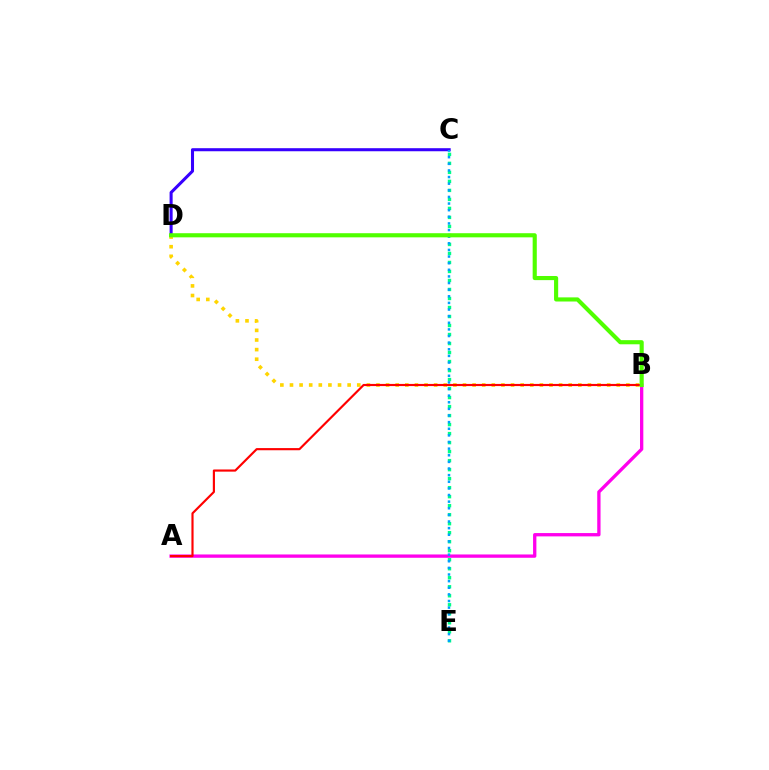{('A', 'B'): [{'color': '#ff00ed', 'line_style': 'solid', 'thickness': 2.38}, {'color': '#ff0000', 'line_style': 'solid', 'thickness': 1.56}], ('B', 'D'): [{'color': '#ffd500', 'line_style': 'dotted', 'thickness': 2.61}, {'color': '#4fff00', 'line_style': 'solid', 'thickness': 2.97}], ('C', 'D'): [{'color': '#3700ff', 'line_style': 'solid', 'thickness': 2.2}], ('C', 'E'): [{'color': '#00ff86', 'line_style': 'dotted', 'thickness': 2.45}, {'color': '#009eff', 'line_style': 'dotted', 'thickness': 1.8}]}